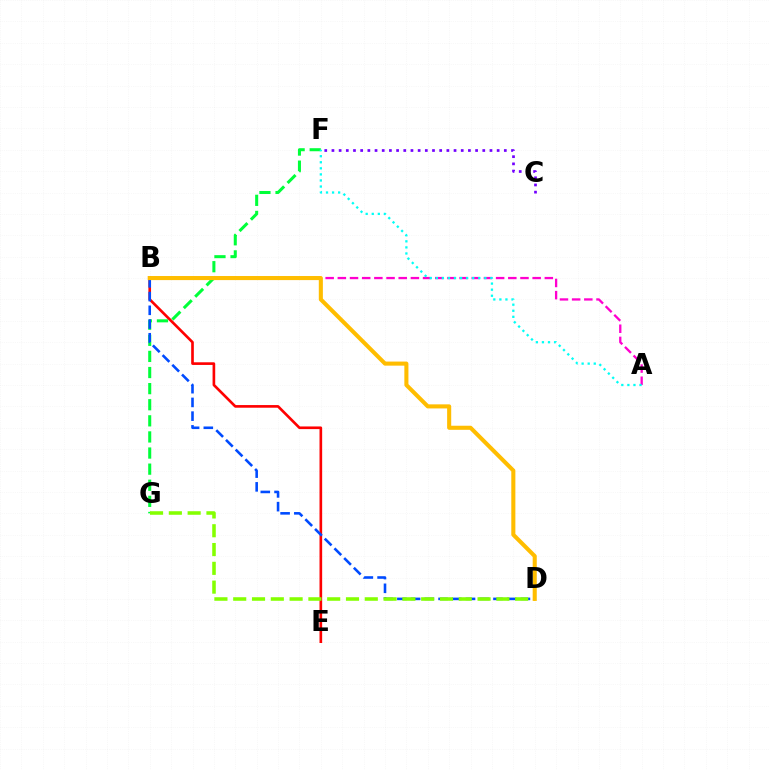{('B', 'E'): [{'color': '#ff0000', 'line_style': 'solid', 'thickness': 1.91}], ('F', 'G'): [{'color': '#00ff39', 'line_style': 'dashed', 'thickness': 2.19}], ('A', 'B'): [{'color': '#ff00cf', 'line_style': 'dashed', 'thickness': 1.65}], ('B', 'D'): [{'color': '#004bff', 'line_style': 'dashed', 'thickness': 1.86}, {'color': '#ffbd00', 'line_style': 'solid', 'thickness': 2.94}], ('C', 'F'): [{'color': '#7200ff', 'line_style': 'dotted', 'thickness': 1.95}], ('D', 'G'): [{'color': '#84ff00', 'line_style': 'dashed', 'thickness': 2.55}], ('A', 'F'): [{'color': '#00fff6', 'line_style': 'dotted', 'thickness': 1.65}]}